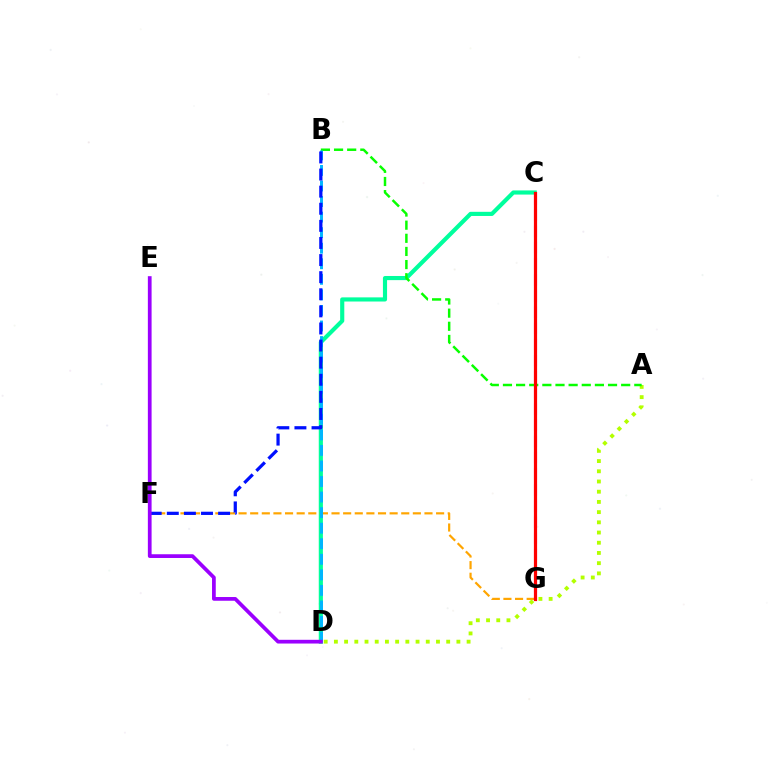{('C', 'D'): [{'color': '#00ff9d', 'line_style': 'solid', 'thickness': 2.98}], ('C', 'G'): [{'color': '#ff00bd', 'line_style': 'dashed', 'thickness': 2.19}, {'color': '#ff0000', 'line_style': 'solid', 'thickness': 2.3}], ('A', 'D'): [{'color': '#b3ff00', 'line_style': 'dotted', 'thickness': 2.77}], ('A', 'B'): [{'color': '#08ff00', 'line_style': 'dashed', 'thickness': 1.78}], ('F', 'G'): [{'color': '#ffa500', 'line_style': 'dashed', 'thickness': 1.58}], ('B', 'D'): [{'color': '#00b5ff', 'line_style': 'dashed', 'thickness': 2.11}], ('B', 'F'): [{'color': '#0010ff', 'line_style': 'dashed', 'thickness': 2.32}], ('D', 'E'): [{'color': '#9b00ff', 'line_style': 'solid', 'thickness': 2.69}]}